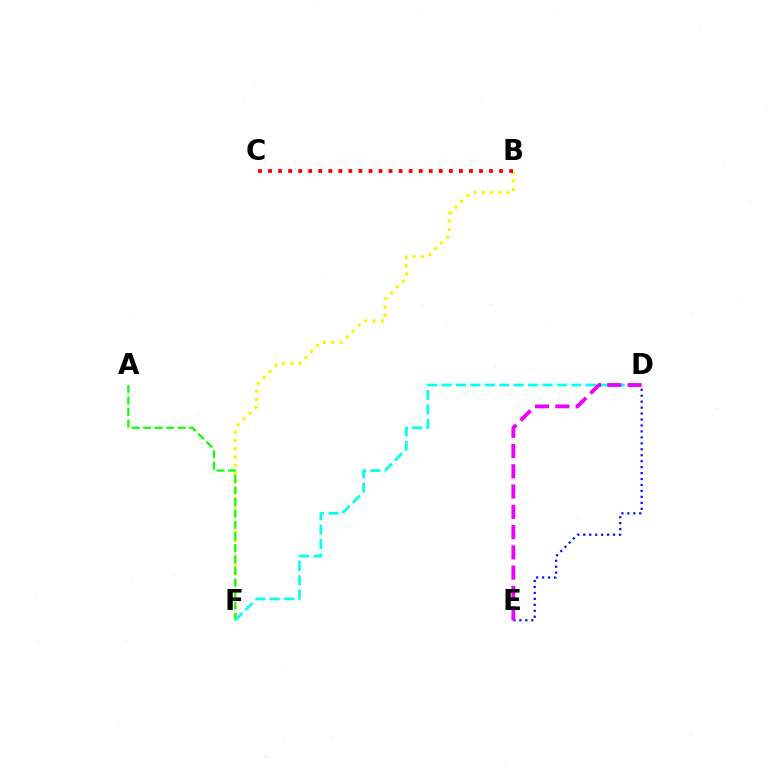{('B', 'F'): [{'color': '#fcf500', 'line_style': 'dotted', 'thickness': 2.26}], ('A', 'F'): [{'color': '#08ff00', 'line_style': 'dashed', 'thickness': 1.56}], ('B', 'C'): [{'color': '#ff0000', 'line_style': 'dotted', 'thickness': 2.73}], ('D', 'E'): [{'color': '#0010ff', 'line_style': 'dotted', 'thickness': 1.62}, {'color': '#ee00ff', 'line_style': 'dashed', 'thickness': 2.75}], ('D', 'F'): [{'color': '#00fff6', 'line_style': 'dashed', 'thickness': 1.96}]}